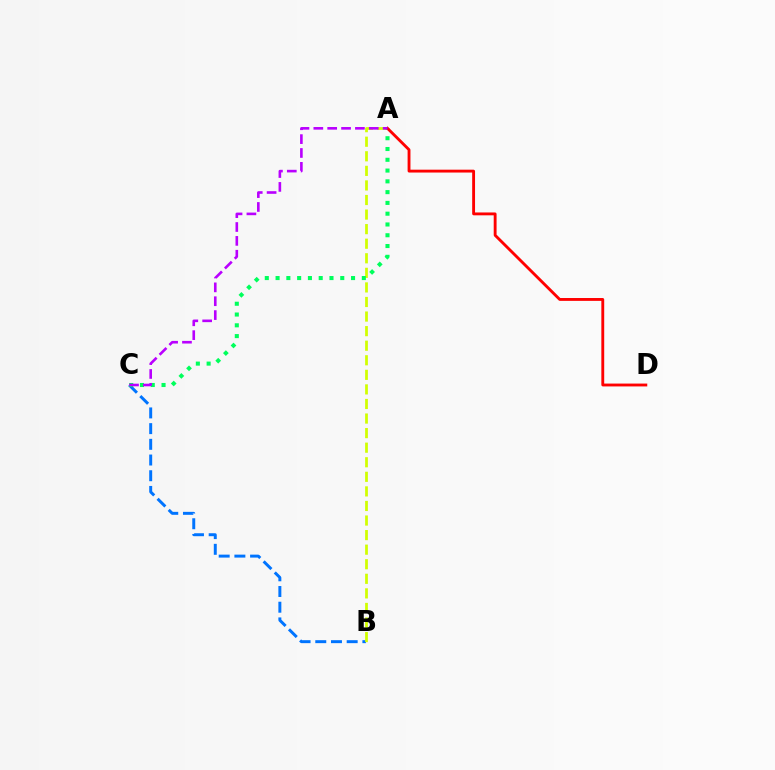{('B', 'C'): [{'color': '#0074ff', 'line_style': 'dashed', 'thickness': 2.13}], ('A', 'B'): [{'color': '#d1ff00', 'line_style': 'dashed', 'thickness': 1.98}], ('A', 'C'): [{'color': '#00ff5c', 'line_style': 'dotted', 'thickness': 2.93}, {'color': '#b900ff', 'line_style': 'dashed', 'thickness': 1.88}], ('A', 'D'): [{'color': '#ff0000', 'line_style': 'solid', 'thickness': 2.06}]}